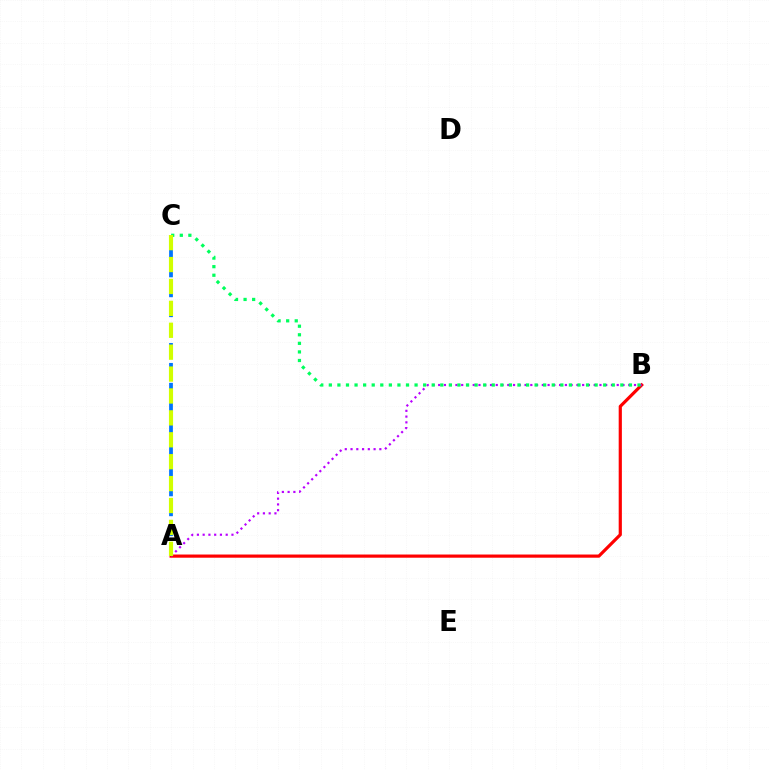{('A', 'C'): [{'color': '#0074ff', 'line_style': 'dashed', 'thickness': 2.7}, {'color': '#d1ff00', 'line_style': 'dashed', 'thickness': 2.98}], ('A', 'B'): [{'color': '#ff0000', 'line_style': 'solid', 'thickness': 2.29}, {'color': '#b900ff', 'line_style': 'dotted', 'thickness': 1.57}], ('B', 'C'): [{'color': '#00ff5c', 'line_style': 'dotted', 'thickness': 2.33}]}